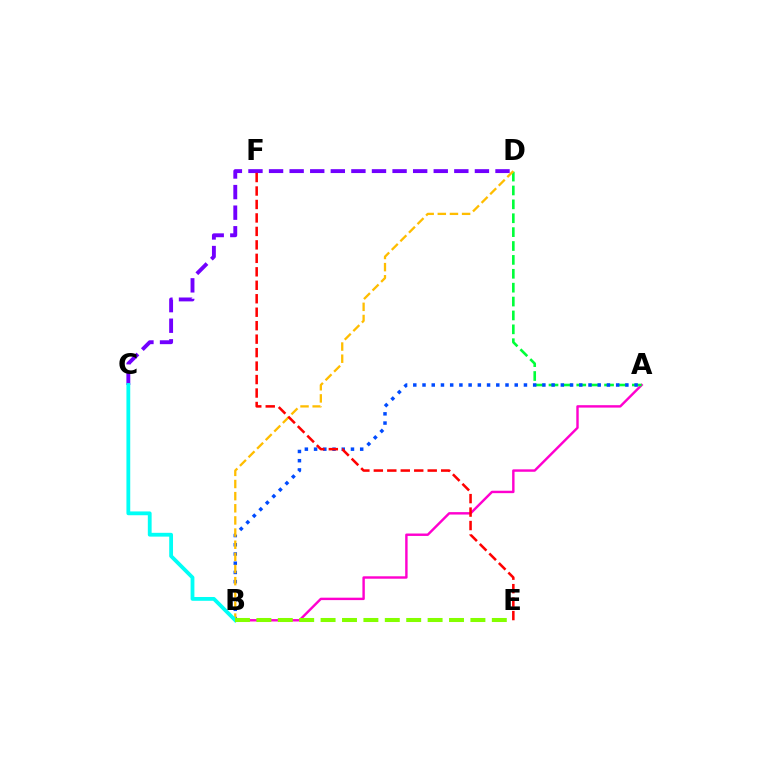{('A', 'B'): [{'color': '#ff00cf', 'line_style': 'solid', 'thickness': 1.74}, {'color': '#004bff', 'line_style': 'dotted', 'thickness': 2.51}], ('A', 'D'): [{'color': '#00ff39', 'line_style': 'dashed', 'thickness': 1.89}], ('C', 'D'): [{'color': '#7200ff', 'line_style': 'dashed', 'thickness': 2.8}], ('B', 'D'): [{'color': '#ffbd00', 'line_style': 'dashed', 'thickness': 1.65}], ('B', 'C'): [{'color': '#00fff6', 'line_style': 'solid', 'thickness': 2.74}], ('E', 'F'): [{'color': '#ff0000', 'line_style': 'dashed', 'thickness': 1.83}], ('B', 'E'): [{'color': '#84ff00', 'line_style': 'dashed', 'thickness': 2.91}]}